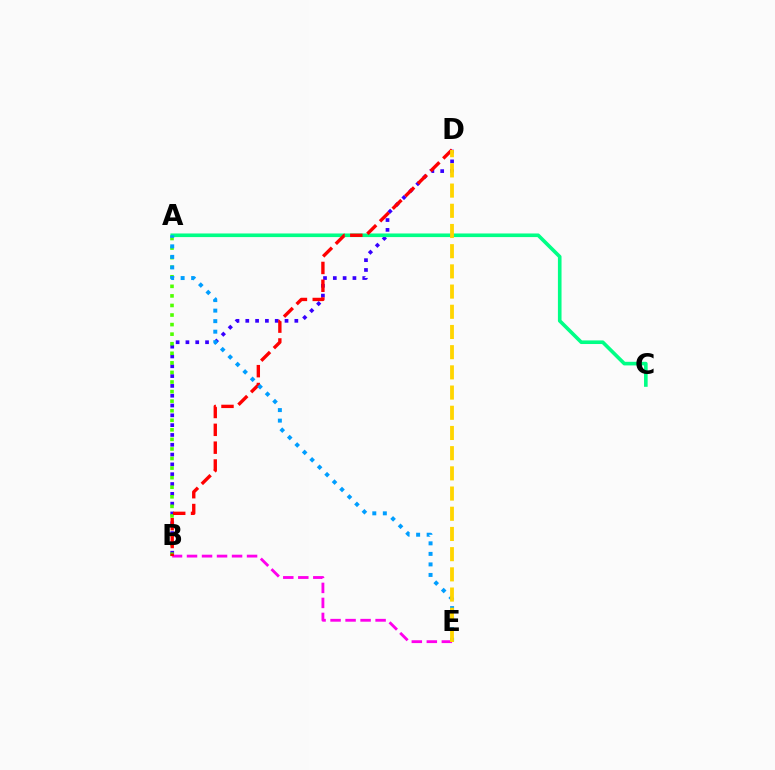{('B', 'E'): [{'color': '#ff00ed', 'line_style': 'dashed', 'thickness': 2.04}], ('B', 'D'): [{'color': '#3700ff', 'line_style': 'dotted', 'thickness': 2.67}, {'color': '#ff0000', 'line_style': 'dashed', 'thickness': 2.42}], ('A', 'C'): [{'color': '#00ff86', 'line_style': 'solid', 'thickness': 2.6}], ('A', 'B'): [{'color': '#4fff00', 'line_style': 'dotted', 'thickness': 2.6}], ('A', 'E'): [{'color': '#009eff', 'line_style': 'dotted', 'thickness': 2.86}], ('D', 'E'): [{'color': '#ffd500', 'line_style': 'dashed', 'thickness': 2.74}]}